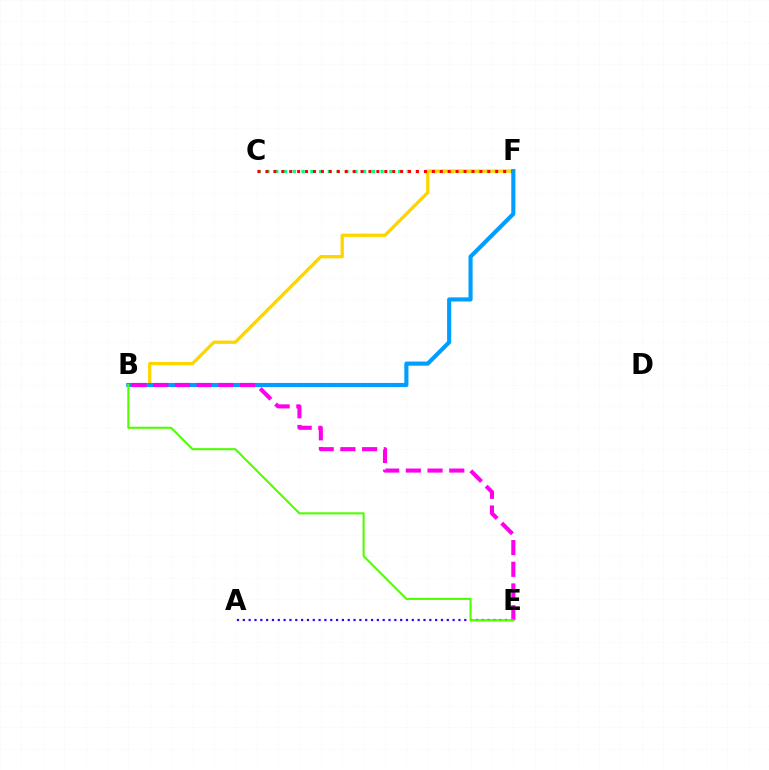{('C', 'F'): [{'color': '#00ff86', 'line_style': 'dotted', 'thickness': 2.39}, {'color': '#ff0000', 'line_style': 'dotted', 'thickness': 2.15}], ('A', 'E'): [{'color': '#3700ff', 'line_style': 'dotted', 'thickness': 1.58}], ('B', 'F'): [{'color': '#ffd500', 'line_style': 'solid', 'thickness': 2.39}, {'color': '#009eff', 'line_style': 'solid', 'thickness': 2.97}], ('B', 'E'): [{'color': '#ff00ed', 'line_style': 'dashed', 'thickness': 2.95}, {'color': '#4fff00', 'line_style': 'solid', 'thickness': 1.51}]}